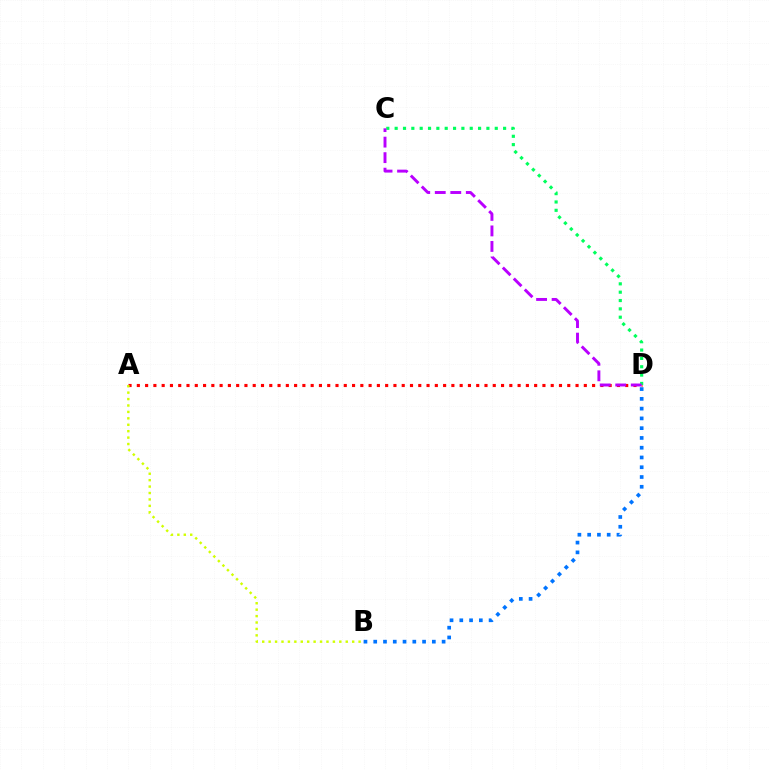{('B', 'D'): [{'color': '#0074ff', 'line_style': 'dotted', 'thickness': 2.65}], ('A', 'D'): [{'color': '#ff0000', 'line_style': 'dotted', 'thickness': 2.25}], ('C', 'D'): [{'color': '#00ff5c', 'line_style': 'dotted', 'thickness': 2.27}, {'color': '#b900ff', 'line_style': 'dashed', 'thickness': 2.11}], ('A', 'B'): [{'color': '#d1ff00', 'line_style': 'dotted', 'thickness': 1.75}]}